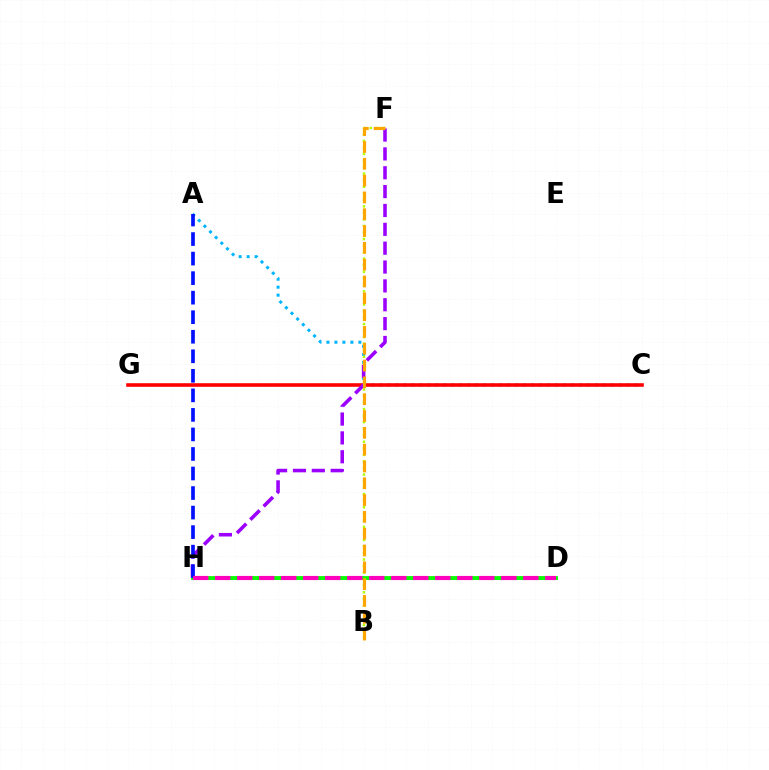{('A', 'C'): [{'color': '#00b5ff', 'line_style': 'dotted', 'thickness': 2.17}], ('C', 'G'): [{'color': '#ff0000', 'line_style': 'solid', 'thickness': 2.58}], ('D', 'H'): [{'color': '#00ff9d', 'line_style': 'solid', 'thickness': 1.9}, {'color': '#08ff00', 'line_style': 'solid', 'thickness': 2.74}, {'color': '#ff00bd', 'line_style': 'dashed', 'thickness': 2.99}], ('B', 'F'): [{'color': '#b3ff00', 'line_style': 'dotted', 'thickness': 1.78}, {'color': '#ffa500', 'line_style': 'dashed', 'thickness': 2.28}], ('F', 'H'): [{'color': '#9b00ff', 'line_style': 'dashed', 'thickness': 2.56}], ('A', 'H'): [{'color': '#0010ff', 'line_style': 'dashed', 'thickness': 2.65}]}